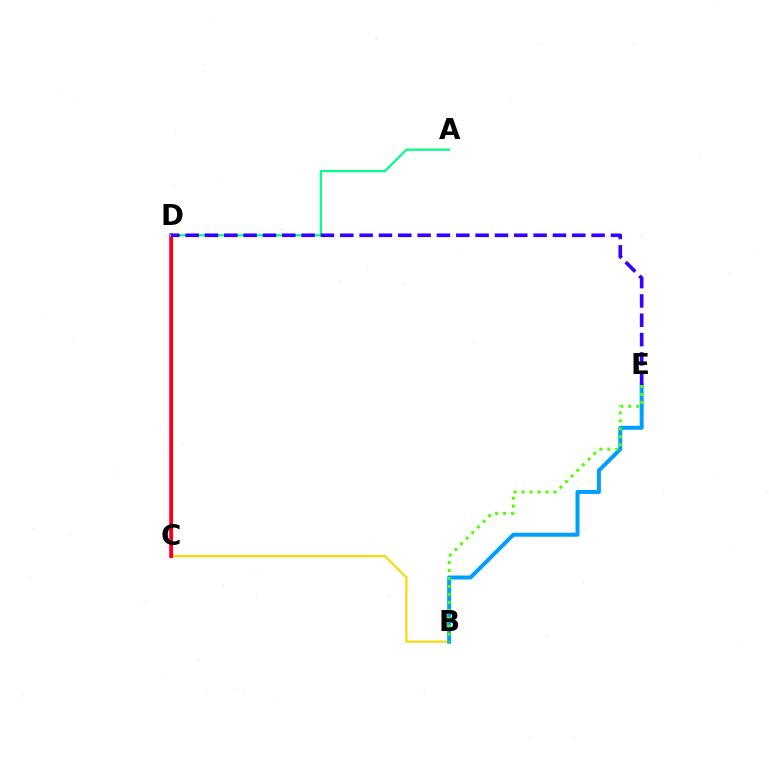{('B', 'C'): [{'color': '#ffd500', 'line_style': 'solid', 'thickness': 1.51}], ('B', 'E'): [{'color': '#009eff', 'line_style': 'solid', 'thickness': 2.86}, {'color': '#4fff00', 'line_style': 'dotted', 'thickness': 2.16}], ('C', 'D'): [{'color': '#ff00ed', 'line_style': 'solid', 'thickness': 2.7}, {'color': '#ff0000', 'line_style': 'solid', 'thickness': 2.22}], ('A', 'D'): [{'color': '#00ff86', 'line_style': 'solid', 'thickness': 1.61}], ('D', 'E'): [{'color': '#3700ff', 'line_style': 'dashed', 'thickness': 2.63}]}